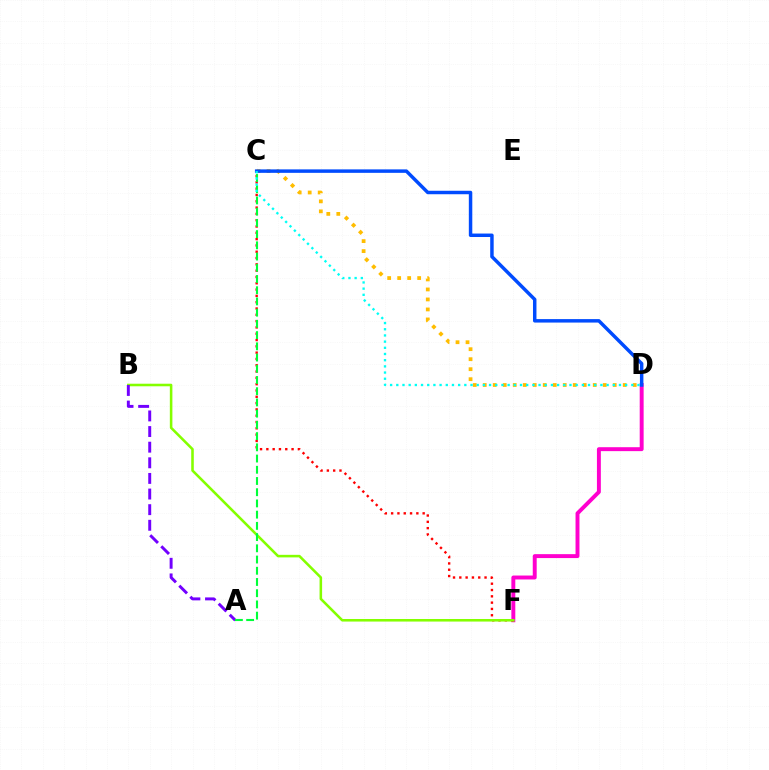{('D', 'F'): [{'color': '#ff00cf', 'line_style': 'solid', 'thickness': 2.83}], ('C', 'F'): [{'color': '#ff0000', 'line_style': 'dotted', 'thickness': 1.71}], ('B', 'F'): [{'color': '#84ff00', 'line_style': 'solid', 'thickness': 1.84}], ('A', 'B'): [{'color': '#7200ff', 'line_style': 'dashed', 'thickness': 2.12}], ('A', 'C'): [{'color': '#00ff39', 'line_style': 'dashed', 'thickness': 1.52}], ('C', 'D'): [{'color': '#ffbd00', 'line_style': 'dotted', 'thickness': 2.72}, {'color': '#004bff', 'line_style': 'solid', 'thickness': 2.5}, {'color': '#00fff6', 'line_style': 'dotted', 'thickness': 1.68}]}